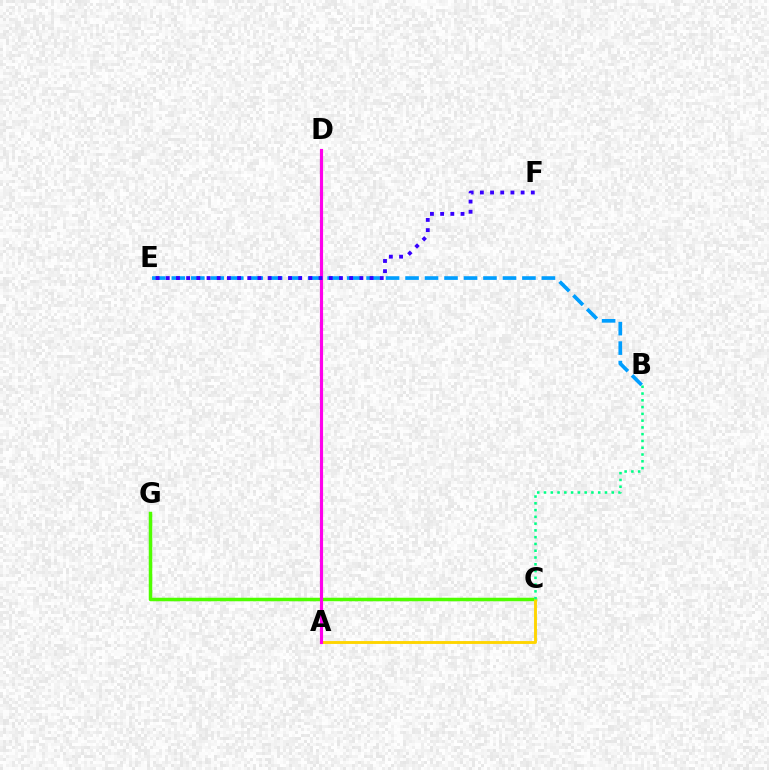{('A', 'D'): [{'color': '#ff0000', 'line_style': 'dashed', 'thickness': 1.83}, {'color': '#ff00ed', 'line_style': 'solid', 'thickness': 2.26}], ('C', 'G'): [{'color': '#4fff00', 'line_style': 'solid', 'thickness': 2.52}], ('B', 'E'): [{'color': '#009eff', 'line_style': 'dashed', 'thickness': 2.65}], ('A', 'C'): [{'color': '#ffd500', 'line_style': 'solid', 'thickness': 2.08}], ('E', 'F'): [{'color': '#3700ff', 'line_style': 'dotted', 'thickness': 2.77}], ('B', 'C'): [{'color': '#00ff86', 'line_style': 'dotted', 'thickness': 1.84}]}